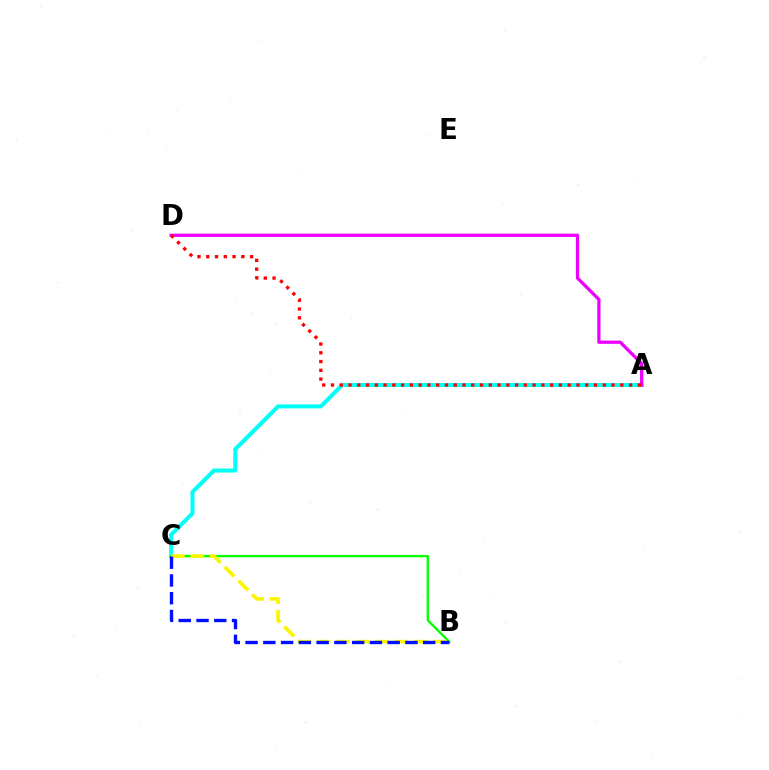{('A', 'C'): [{'color': '#00fff6', 'line_style': 'solid', 'thickness': 2.88}], ('B', 'C'): [{'color': '#08ff00', 'line_style': 'solid', 'thickness': 1.69}, {'color': '#fcf500', 'line_style': 'dashed', 'thickness': 2.63}, {'color': '#0010ff', 'line_style': 'dashed', 'thickness': 2.41}], ('A', 'D'): [{'color': '#ee00ff', 'line_style': 'solid', 'thickness': 2.33}, {'color': '#ff0000', 'line_style': 'dotted', 'thickness': 2.38}]}